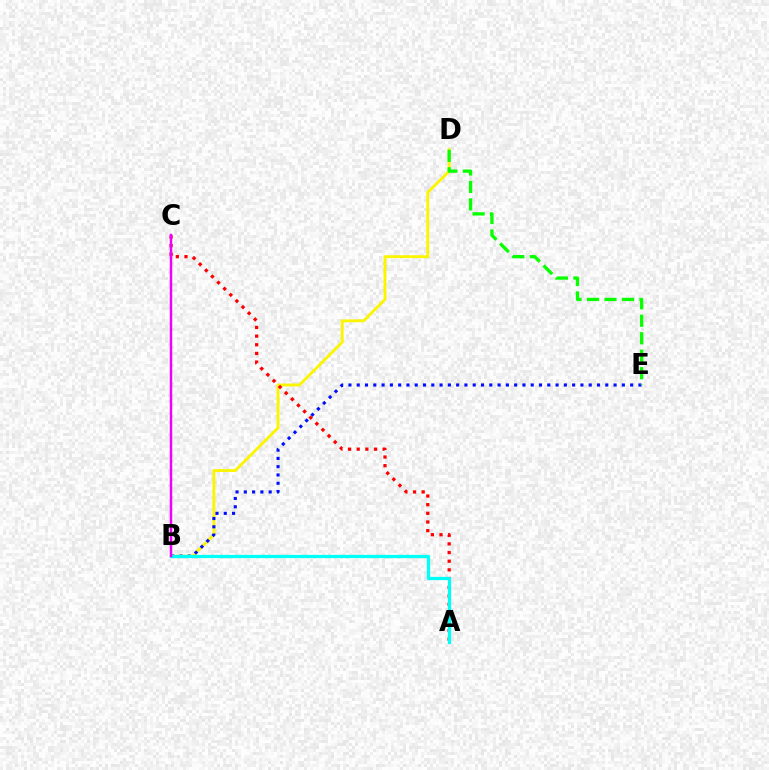{('B', 'D'): [{'color': '#fcf500', 'line_style': 'solid', 'thickness': 2.06}], ('A', 'C'): [{'color': '#ff0000', 'line_style': 'dotted', 'thickness': 2.35}], ('B', 'E'): [{'color': '#0010ff', 'line_style': 'dotted', 'thickness': 2.25}], ('A', 'B'): [{'color': '#00fff6', 'line_style': 'solid', 'thickness': 2.33}], ('D', 'E'): [{'color': '#08ff00', 'line_style': 'dashed', 'thickness': 2.38}], ('B', 'C'): [{'color': '#ee00ff', 'line_style': 'solid', 'thickness': 1.78}]}